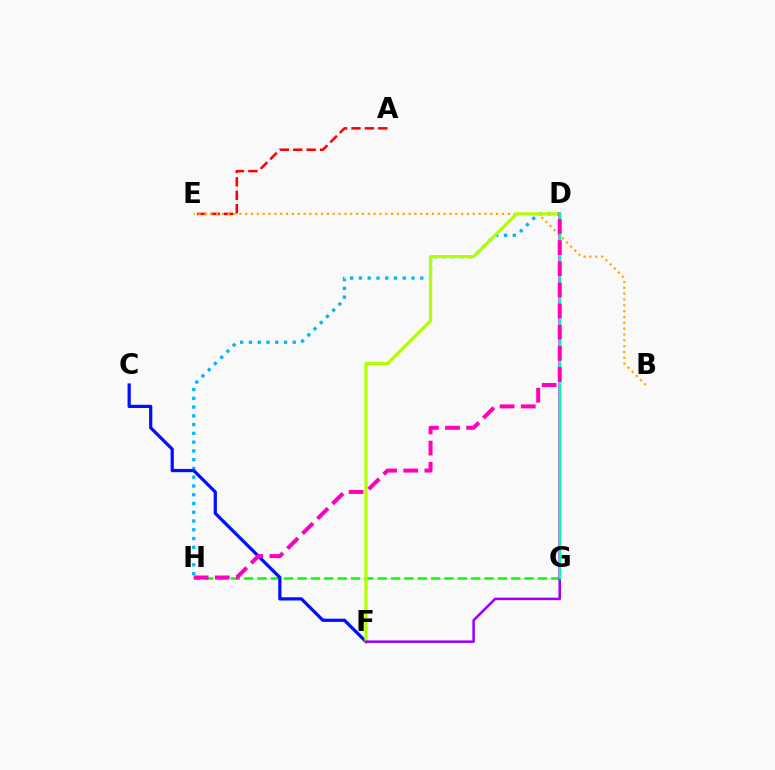{('D', 'H'): [{'color': '#00b5ff', 'line_style': 'dotted', 'thickness': 2.38}, {'color': '#ff00bd', 'line_style': 'dashed', 'thickness': 2.87}], ('A', 'E'): [{'color': '#ff0000', 'line_style': 'dashed', 'thickness': 1.82}], ('G', 'H'): [{'color': '#08ff00', 'line_style': 'dashed', 'thickness': 1.81}], ('B', 'E'): [{'color': '#ffa500', 'line_style': 'dotted', 'thickness': 1.59}], ('C', 'F'): [{'color': '#0010ff', 'line_style': 'solid', 'thickness': 2.32}], ('D', 'F'): [{'color': '#b3ff00', 'line_style': 'solid', 'thickness': 2.31}, {'color': '#9b00ff', 'line_style': 'solid', 'thickness': 1.83}], ('D', 'G'): [{'color': '#00ff9d', 'line_style': 'solid', 'thickness': 1.75}]}